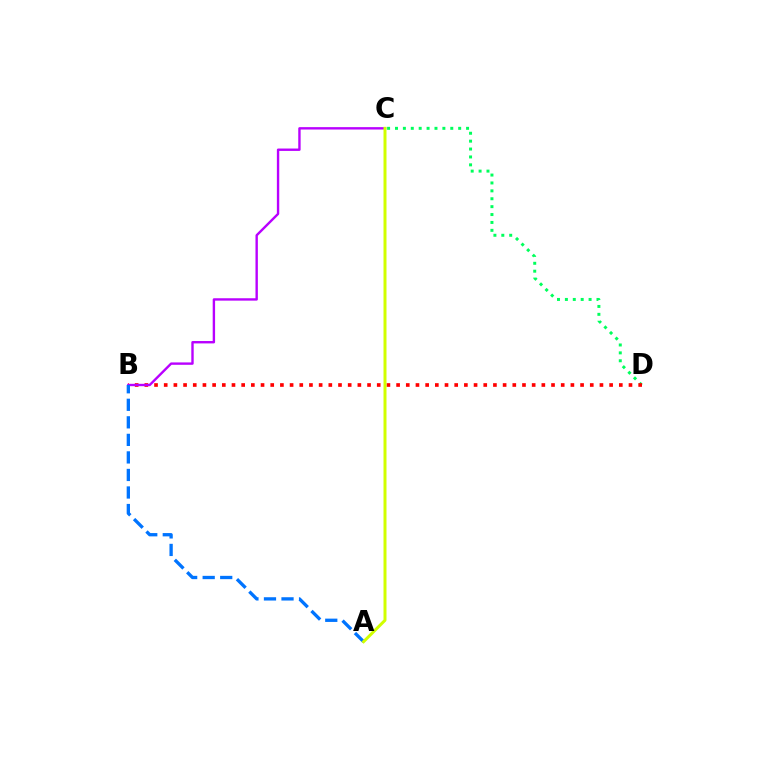{('C', 'D'): [{'color': '#00ff5c', 'line_style': 'dotted', 'thickness': 2.15}], ('B', 'D'): [{'color': '#ff0000', 'line_style': 'dotted', 'thickness': 2.63}], ('B', 'C'): [{'color': '#b900ff', 'line_style': 'solid', 'thickness': 1.72}], ('A', 'B'): [{'color': '#0074ff', 'line_style': 'dashed', 'thickness': 2.38}], ('A', 'C'): [{'color': '#d1ff00', 'line_style': 'solid', 'thickness': 2.15}]}